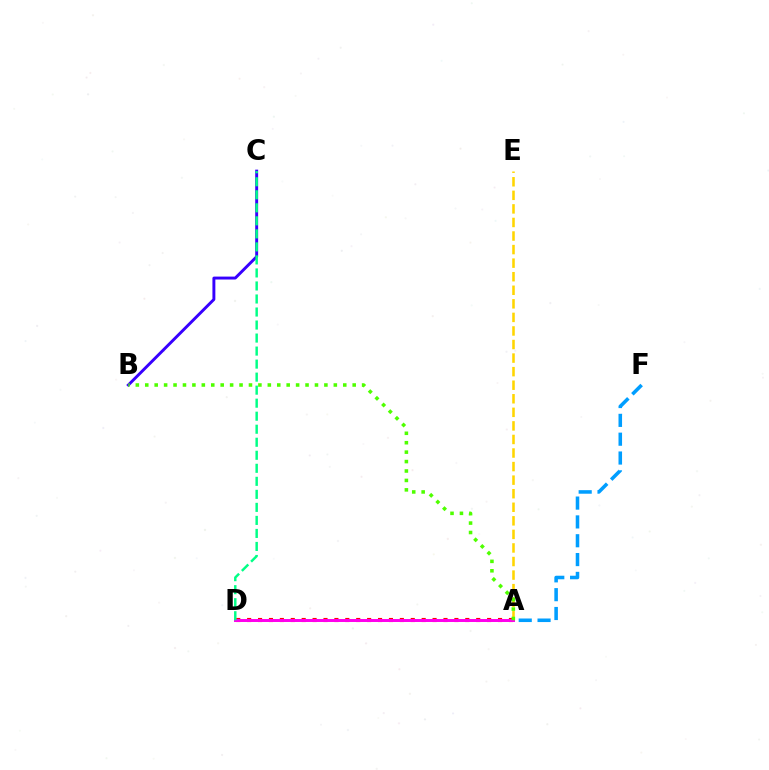{('B', 'C'): [{'color': '#3700ff', 'line_style': 'solid', 'thickness': 2.11}], ('A', 'E'): [{'color': '#ffd500', 'line_style': 'dashed', 'thickness': 1.84}], ('A', 'D'): [{'color': '#ff0000', 'line_style': 'dotted', 'thickness': 2.96}, {'color': '#ff00ed', 'line_style': 'solid', 'thickness': 2.14}], ('A', 'F'): [{'color': '#009eff', 'line_style': 'dashed', 'thickness': 2.56}], ('C', 'D'): [{'color': '#00ff86', 'line_style': 'dashed', 'thickness': 1.77}], ('A', 'B'): [{'color': '#4fff00', 'line_style': 'dotted', 'thickness': 2.56}]}